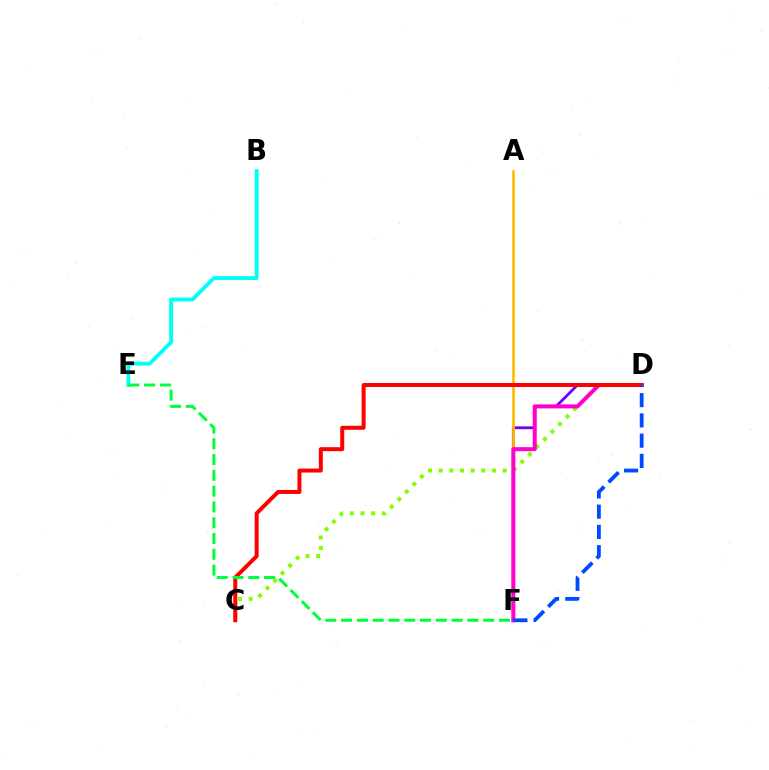{('D', 'F'): [{'color': '#7200ff', 'line_style': 'solid', 'thickness': 2.02}, {'color': '#ff00cf', 'line_style': 'solid', 'thickness': 2.89}, {'color': '#004bff', 'line_style': 'dashed', 'thickness': 2.75}], ('C', 'D'): [{'color': '#84ff00', 'line_style': 'dotted', 'thickness': 2.89}, {'color': '#ff0000', 'line_style': 'solid', 'thickness': 2.87}], ('A', 'F'): [{'color': '#ffbd00', 'line_style': 'solid', 'thickness': 1.92}], ('B', 'E'): [{'color': '#00fff6', 'line_style': 'solid', 'thickness': 2.77}], ('E', 'F'): [{'color': '#00ff39', 'line_style': 'dashed', 'thickness': 2.14}]}